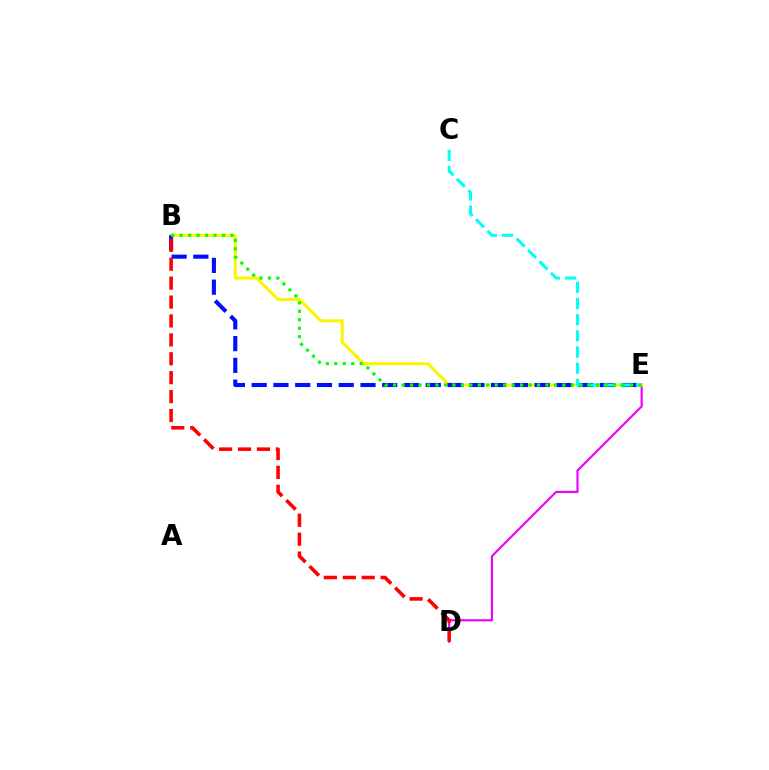{('D', 'E'): [{'color': '#ee00ff', 'line_style': 'solid', 'thickness': 1.57}], ('B', 'E'): [{'color': '#fcf500', 'line_style': 'solid', 'thickness': 2.2}, {'color': '#0010ff', 'line_style': 'dashed', 'thickness': 2.96}, {'color': '#08ff00', 'line_style': 'dotted', 'thickness': 2.3}], ('C', 'E'): [{'color': '#00fff6', 'line_style': 'dashed', 'thickness': 2.2}], ('B', 'D'): [{'color': '#ff0000', 'line_style': 'dashed', 'thickness': 2.57}]}